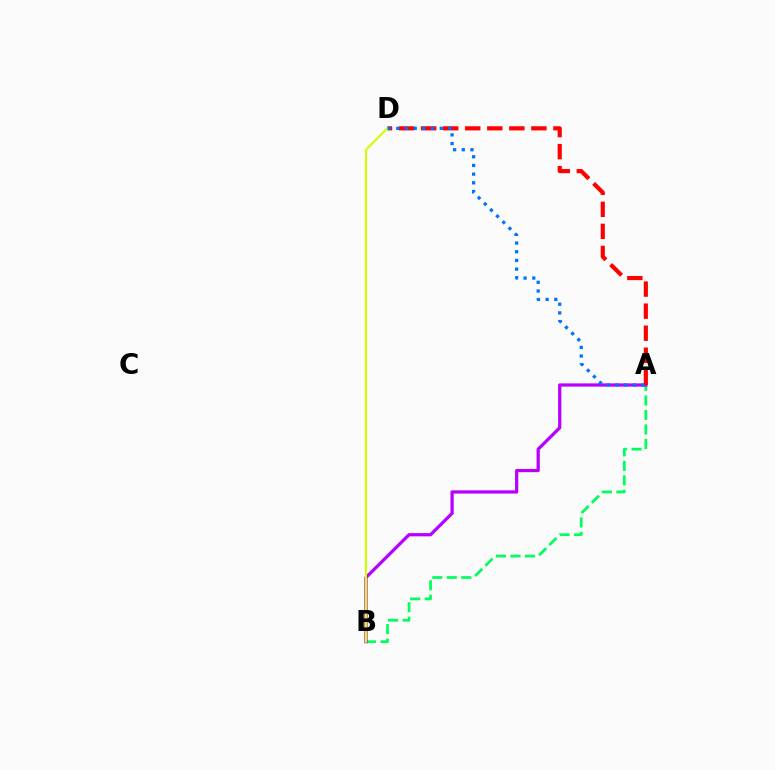{('A', 'B'): [{'color': '#00ff5c', 'line_style': 'dashed', 'thickness': 1.97}, {'color': '#b900ff', 'line_style': 'solid', 'thickness': 2.33}], ('A', 'D'): [{'color': '#ff0000', 'line_style': 'dashed', 'thickness': 3.0}, {'color': '#0074ff', 'line_style': 'dotted', 'thickness': 2.36}], ('B', 'D'): [{'color': '#d1ff00', 'line_style': 'solid', 'thickness': 1.53}]}